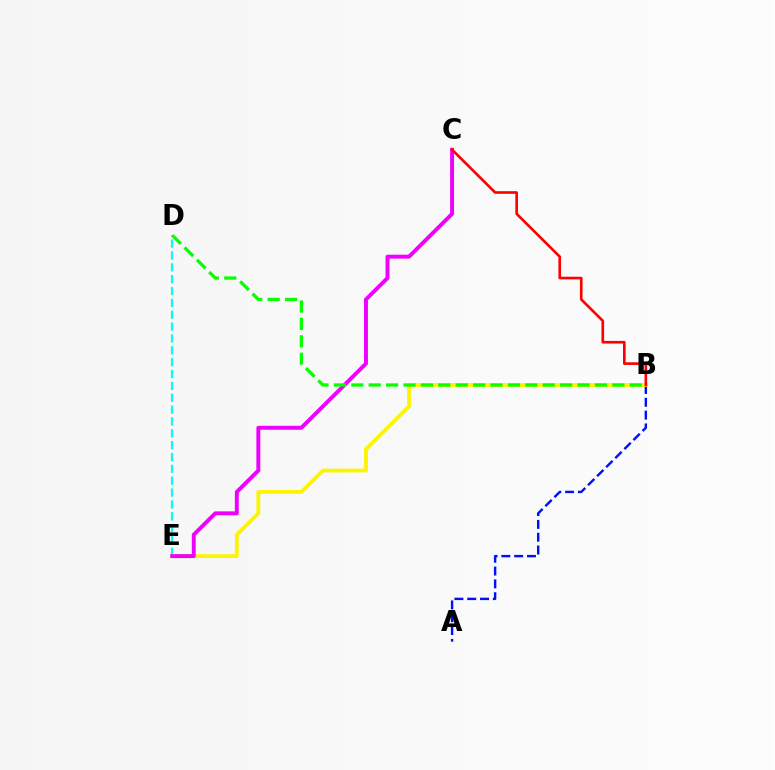{('A', 'B'): [{'color': '#0010ff', 'line_style': 'dashed', 'thickness': 1.74}], ('D', 'E'): [{'color': '#00fff6', 'line_style': 'dashed', 'thickness': 1.61}], ('B', 'E'): [{'color': '#fcf500', 'line_style': 'solid', 'thickness': 2.75}], ('C', 'E'): [{'color': '#ee00ff', 'line_style': 'solid', 'thickness': 2.83}], ('B', 'D'): [{'color': '#08ff00', 'line_style': 'dashed', 'thickness': 2.36}], ('B', 'C'): [{'color': '#ff0000', 'line_style': 'solid', 'thickness': 1.9}]}